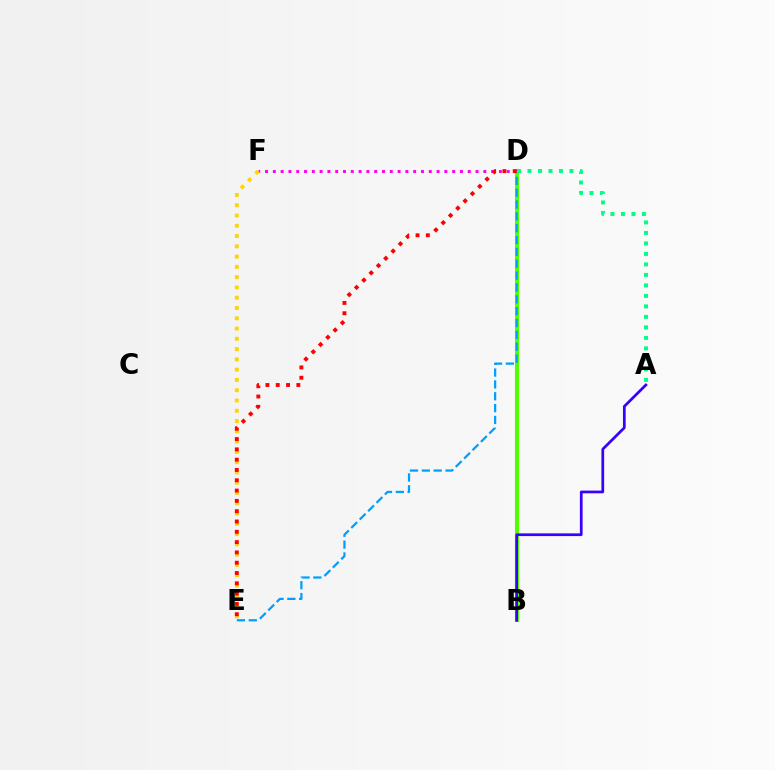{('B', 'D'): [{'color': '#4fff00', 'line_style': 'solid', 'thickness': 2.95}], ('D', 'F'): [{'color': '#ff00ed', 'line_style': 'dotted', 'thickness': 2.12}], ('E', 'F'): [{'color': '#ffd500', 'line_style': 'dotted', 'thickness': 2.79}], ('D', 'E'): [{'color': '#009eff', 'line_style': 'dashed', 'thickness': 1.61}, {'color': '#ff0000', 'line_style': 'dotted', 'thickness': 2.8}], ('A', 'B'): [{'color': '#3700ff', 'line_style': 'solid', 'thickness': 1.96}], ('A', 'D'): [{'color': '#00ff86', 'line_style': 'dotted', 'thickness': 2.85}]}